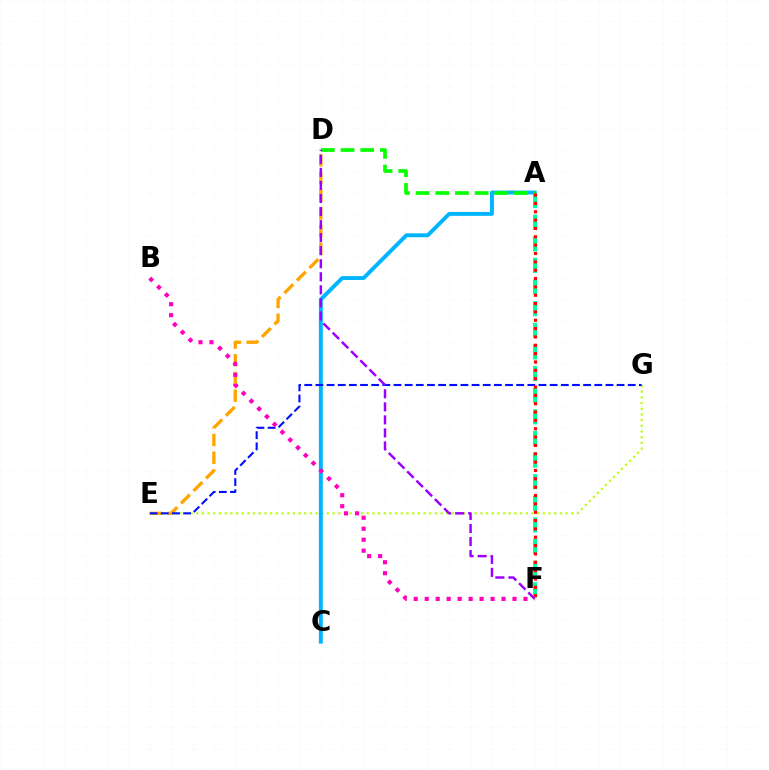{('E', 'G'): [{'color': '#b3ff00', 'line_style': 'dotted', 'thickness': 1.54}, {'color': '#0010ff', 'line_style': 'dashed', 'thickness': 1.52}], ('A', 'F'): [{'color': '#00ff9d', 'line_style': 'dashed', 'thickness': 2.94}, {'color': '#ff0000', 'line_style': 'dotted', 'thickness': 2.27}], ('A', 'C'): [{'color': '#00b5ff', 'line_style': 'solid', 'thickness': 2.81}], ('D', 'E'): [{'color': '#ffa500', 'line_style': 'dashed', 'thickness': 2.41}], ('A', 'D'): [{'color': '#08ff00', 'line_style': 'dashed', 'thickness': 2.67}], ('D', 'F'): [{'color': '#9b00ff', 'line_style': 'dashed', 'thickness': 1.77}], ('B', 'F'): [{'color': '#ff00bd', 'line_style': 'dotted', 'thickness': 2.98}]}